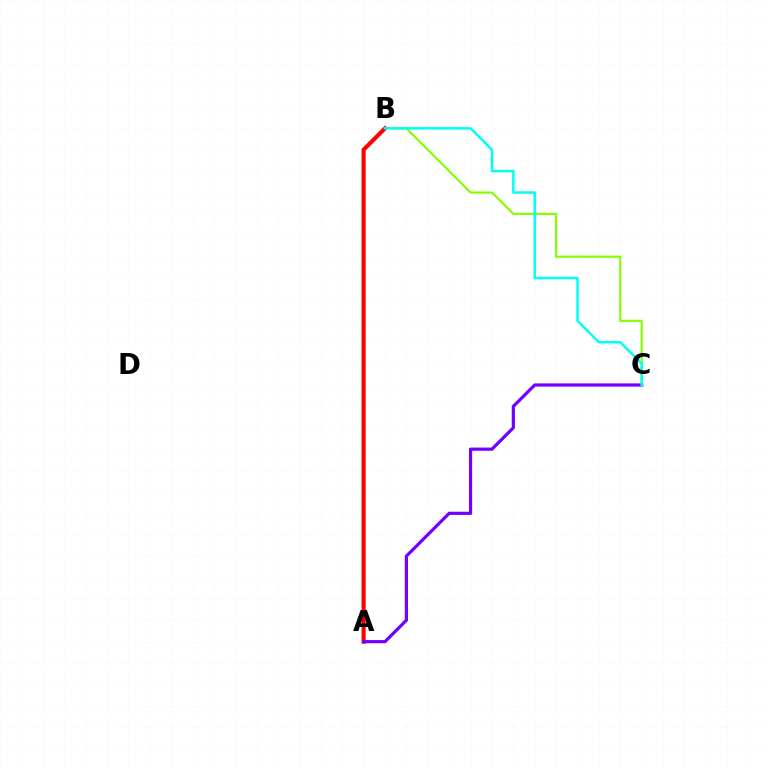{('B', 'C'): [{'color': '#84ff00', 'line_style': 'solid', 'thickness': 1.57}, {'color': '#00fff6', 'line_style': 'solid', 'thickness': 1.78}], ('A', 'B'): [{'color': '#ff0000', 'line_style': 'solid', 'thickness': 2.94}], ('A', 'C'): [{'color': '#7200ff', 'line_style': 'solid', 'thickness': 2.31}]}